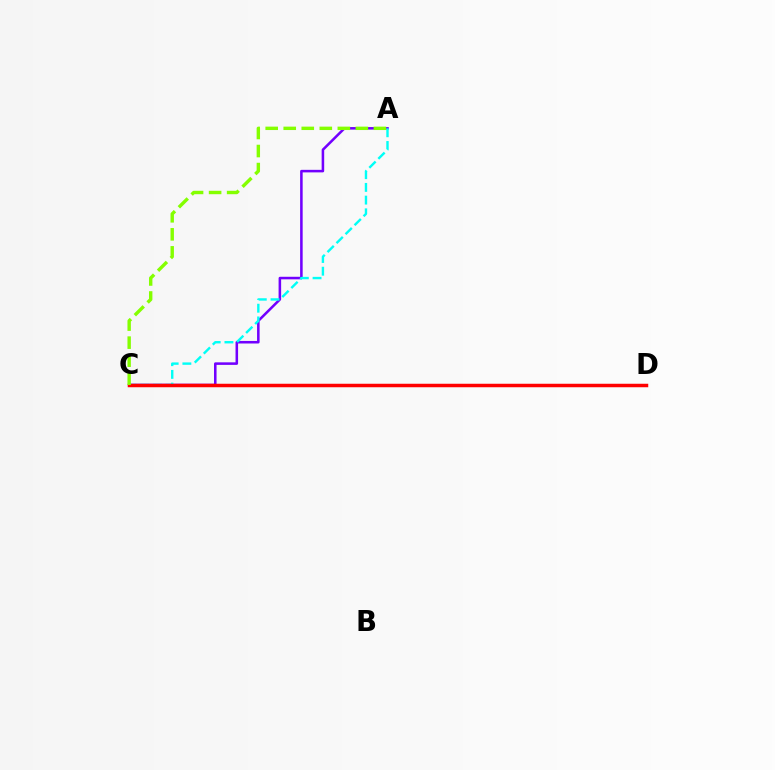{('A', 'C'): [{'color': '#7200ff', 'line_style': 'solid', 'thickness': 1.83}, {'color': '#00fff6', 'line_style': 'dashed', 'thickness': 1.73}, {'color': '#84ff00', 'line_style': 'dashed', 'thickness': 2.45}], ('C', 'D'): [{'color': '#ff0000', 'line_style': 'solid', 'thickness': 2.51}]}